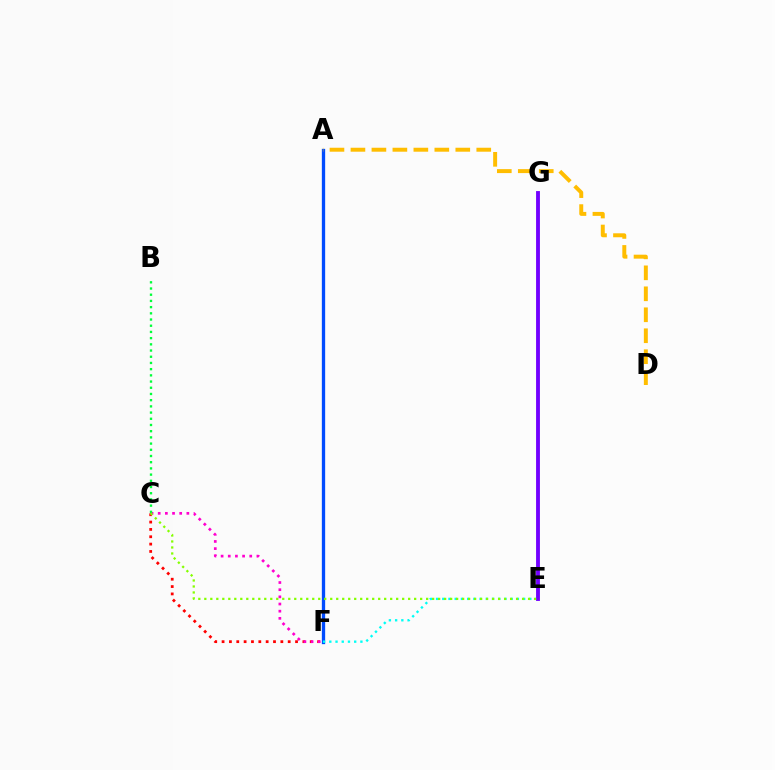{('C', 'F'): [{'color': '#ff0000', 'line_style': 'dotted', 'thickness': 2.0}, {'color': '#ff00cf', 'line_style': 'dotted', 'thickness': 1.95}], ('A', 'F'): [{'color': '#004bff', 'line_style': 'solid', 'thickness': 2.38}], ('E', 'F'): [{'color': '#00fff6', 'line_style': 'dotted', 'thickness': 1.69}], ('E', 'G'): [{'color': '#7200ff', 'line_style': 'solid', 'thickness': 2.77}], ('B', 'C'): [{'color': '#00ff39', 'line_style': 'dotted', 'thickness': 1.69}], ('C', 'E'): [{'color': '#84ff00', 'line_style': 'dotted', 'thickness': 1.63}], ('A', 'D'): [{'color': '#ffbd00', 'line_style': 'dashed', 'thickness': 2.85}]}